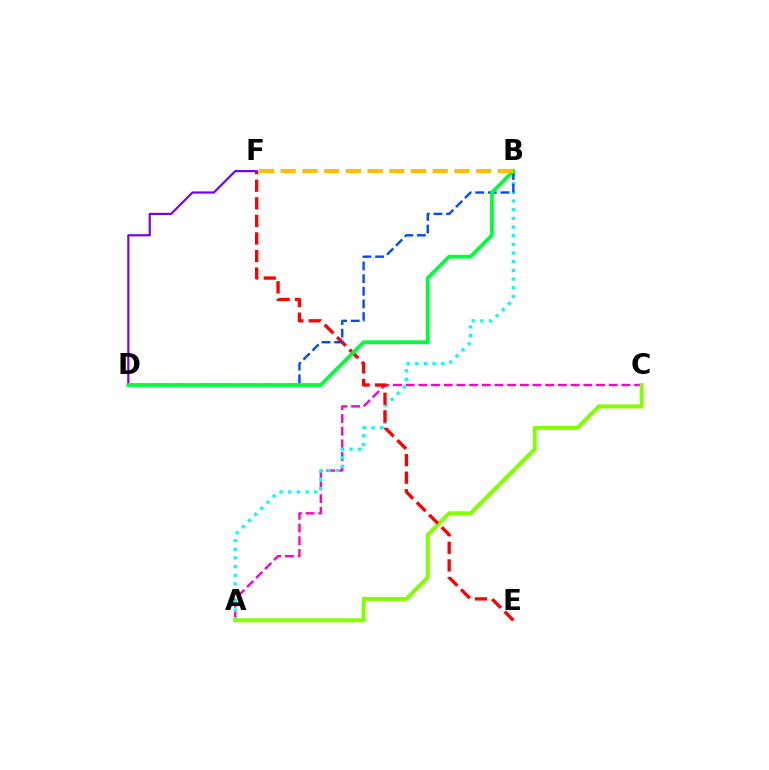{('A', 'C'): [{'color': '#ff00cf', 'line_style': 'dashed', 'thickness': 1.72}, {'color': '#84ff00', 'line_style': 'solid', 'thickness': 2.88}], ('A', 'B'): [{'color': '#00fff6', 'line_style': 'dotted', 'thickness': 2.36}], ('D', 'F'): [{'color': '#7200ff', 'line_style': 'solid', 'thickness': 1.57}], ('E', 'F'): [{'color': '#ff0000', 'line_style': 'dashed', 'thickness': 2.39}], ('B', 'D'): [{'color': '#004bff', 'line_style': 'dashed', 'thickness': 1.72}, {'color': '#00ff39', 'line_style': 'solid', 'thickness': 2.71}], ('B', 'F'): [{'color': '#ffbd00', 'line_style': 'dashed', 'thickness': 2.95}]}